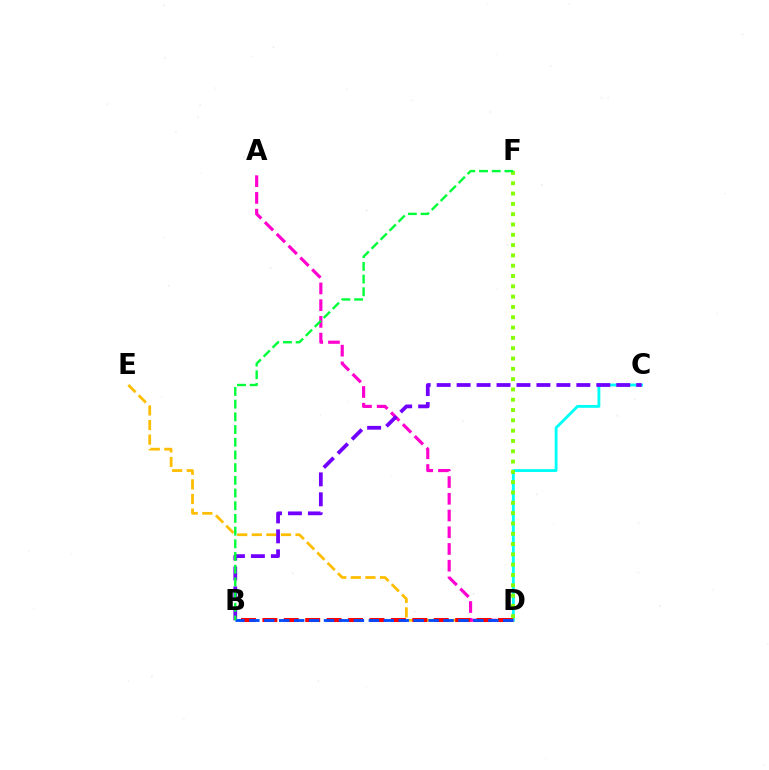{('C', 'D'): [{'color': '#00fff6', 'line_style': 'solid', 'thickness': 2.05}], ('D', 'E'): [{'color': '#ffbd00', 'line_style': 'dashed', 'thickness': 1.98}], ('A', 'D'): [{'color': '#ff00cf', 'line_style': 'dashed', 'thickness': 2.27}], ('B', 'D'): [{'color': '#ff0000', 'line_style': 'dashed', 'thickness': 2.91}, {'color': '#004bff', 'line_style': 'dashed', 'thickness': 2.03}], ('B', 'C'): [{'color': '#7200ff', 'line_style': 'dashed', 'thickness': 2.71}], ('D', 'F'): [{'color': '#84ff00', 'line_style': 'dotted', 'thickness': 2.8}], ('B', 'F'): [{'color': '#00ff39', 'line_style': 'dashed', 'thickness': 1.72}]}